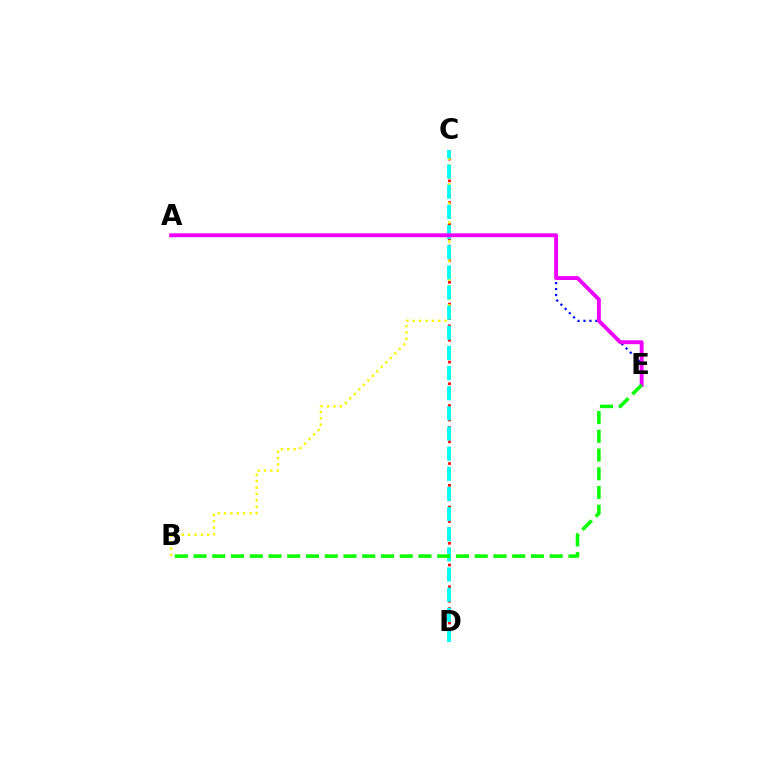{('A', 'E'): [{'color': '#0010ff', 'line_style': 'dotted', 'thickness': 1.62}, {'color': '#ee00ff', 'line_style': 'solid', 'thickness': 2.79}], ('C', 'D'): [{'color': '#ff0000', 'line_style': 'dotted', 'thickness': 1.97}, {'color': '#00fff6', 'line_style': 'dashed', 'thickness': 2.74}], ('B', 'C'): [{'color': '#fcf500', 'line_style': 'dotted', 'thickness': 1.73}], ('B', 'E'): [{'color': '#08ff00', 'line_style': 'dashed', 'thickness': 2.55}]}